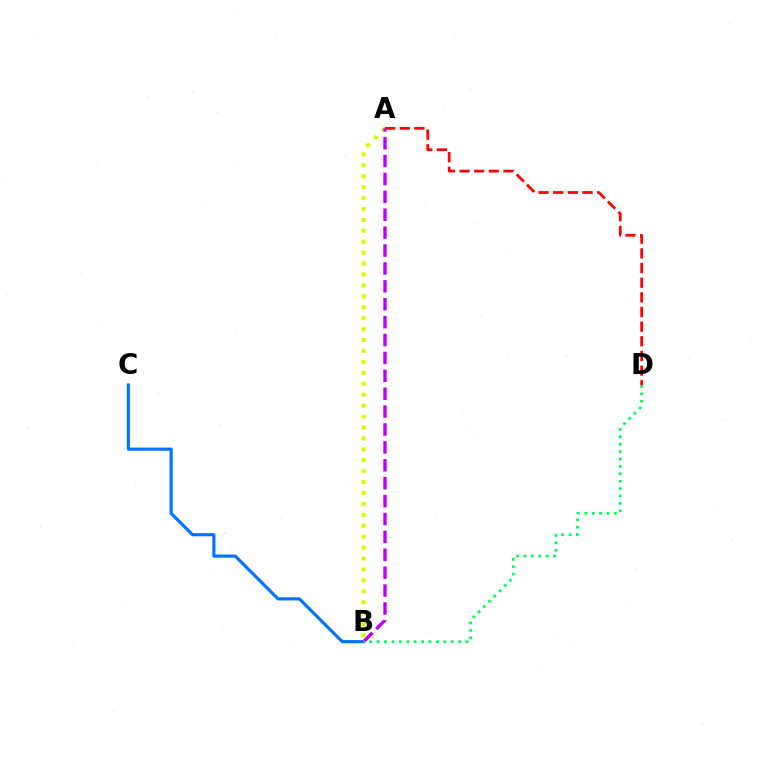{('A', 'B'): [{'color': '#d1ff00', 'line_style': 'dotted', 'thickness': 2.97}, {'color': '#b900ff', 'line_style': 'dashed', 'thickness': 2.43}], ('A', 'D'): [{'color': '#ff0000', 'line_style': 'dashed', 'thickness': 1.99}], ('B', 'C'): [{'color': '#0074ff', 'line_style': 'solid', 'thickness': 2.27}], ('B', 'D'): [{'color': '#00ff5c', 'line_style': 'dotted', 'thickness': 2.01}]}